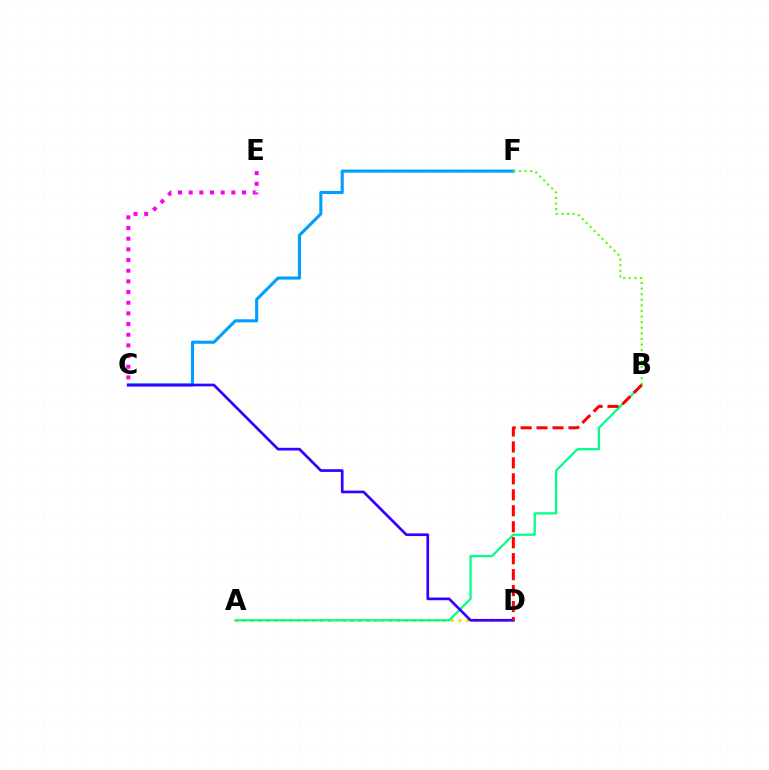{('C', 'E'): [{'color': '#ff00ed', 'line_style': 'dotted', 'thickness': 2.9}], ('C', 'F'): [{'color': '#009eff', 'line_style': 'solid', 'thickness': 2.23}], ('A', 'D'): [{'color': '#ffd500', 'line_style': 'dotted', 'thickness': 2.09}], ('A', 'B'): [{'color': '#00ff86', 'line_style': 'solid', 'thickness': 1.61}], ('C', 'D'): [{'color': '#3700ff', 'line_style': 'solid', 'thickness': 1.95}], ('B', 'F'): [{'color': '#4fff00', 'line_style': 'dotted', 'thickness': 1.52}], ('B', 'D'): [{'color': '#ff0000', 'line_style': 'dashed', 'thickness': 2.17}]}